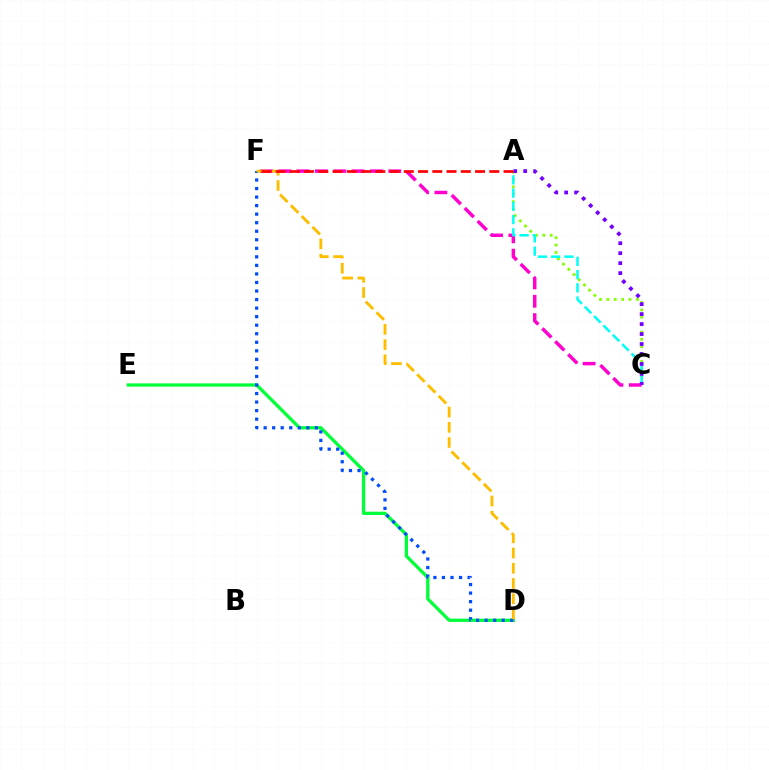{('C', 'F'): [{'color': '#ff00cf', 'line_style': 'dashed', 'thickness': 2.49}], ('D', 'E'): [{'color': '#00ff39', 'line_style': 'solid', 'thickness': 2.35}], ('D', 'F'): [{'color': '#004bff', 'line_style': 'dotted', 'thickness': 2.32}, {'color': '#ffbd00', 'line_style': 'dashed', 'thickness': 2.07}], ('A', 'C'): [{'color': '#84ff00', 'line_style': 'dotted', 'thickness': 2.0}, {'color': '#00fff6', 'line_style': 'dashed', 'thickness': 1.8}, {'color': '#7200ff', 'line_style': 'dotted', 'thickness': 2.71}], ('A', 'F'): [{'color': '#ff0000', 'line_style': 'dashed', 'thickness': 1.94}]}